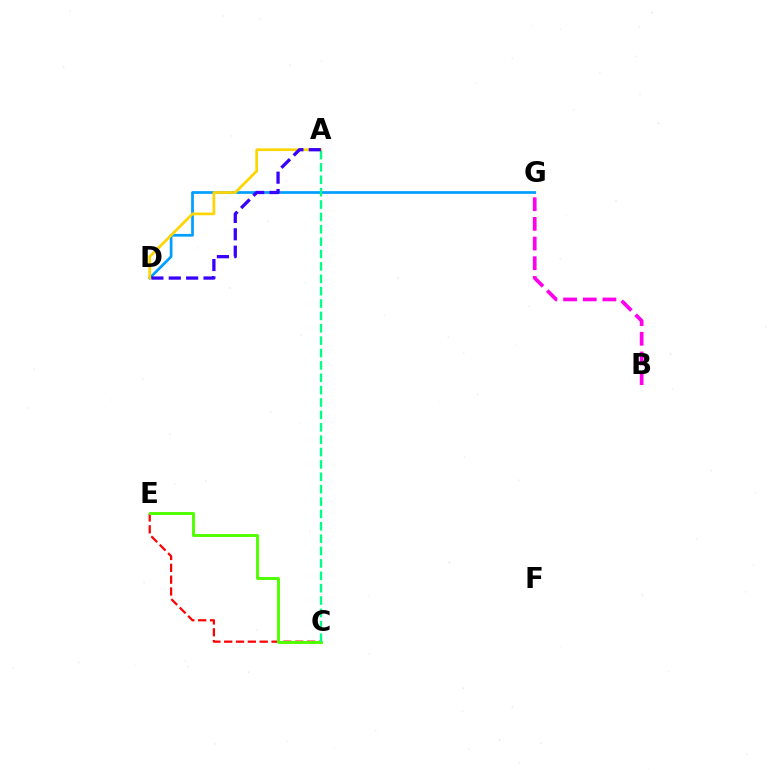{('D', 'G'): [{'color': '#009eff', 'line_style': 'solid', 'thickness': 1.95}], ('A', 'D'): [{'color': '#ffd500', 'line_style': 'solid', 'thickness': 1.95}, {'color': '#3700ff', 'line_style': 'dashed', 'thickness': 2.36}], ('C', 'E'): [{'color': '#ff0000', 'line_style': 'dashed', 'thickness': 1.61}, {'color': '#4fff00', 'line_style': 'solid', 'thickness': 2.11}], ('B', 'G'): [{'color': '#ff00ed', 'line_style': 'dashed', 'thickness': 2.67}], ('A', 'C'): [{'color': '#00ff86', 'line_style': 'dashed', 'thickness': 1.68}]}